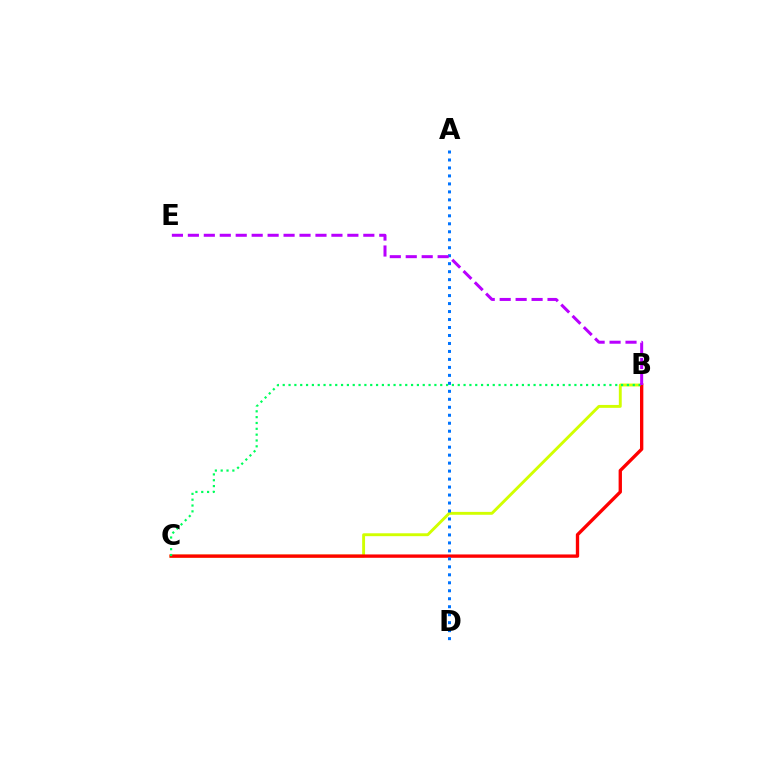{('B', 'C'): [{'color': '#d1ff00', 'line_style': 'solid', 'thickness': 2.08}, {'color': '#ff0000', 'line_style': 'solid', 'thickness': 2.4}, {'color': '#00ff5c', 'line_style': 'dotted', 'thickness': 1.59}], ('A', 'D'): [{'color': '#0074ff', 'line_style': 'dotted', 'thickness': 2.17}], ('B', 'E'): [{'color': '#b900ff', 'line_style': 'dashed', 'thickness': 2.17}]}